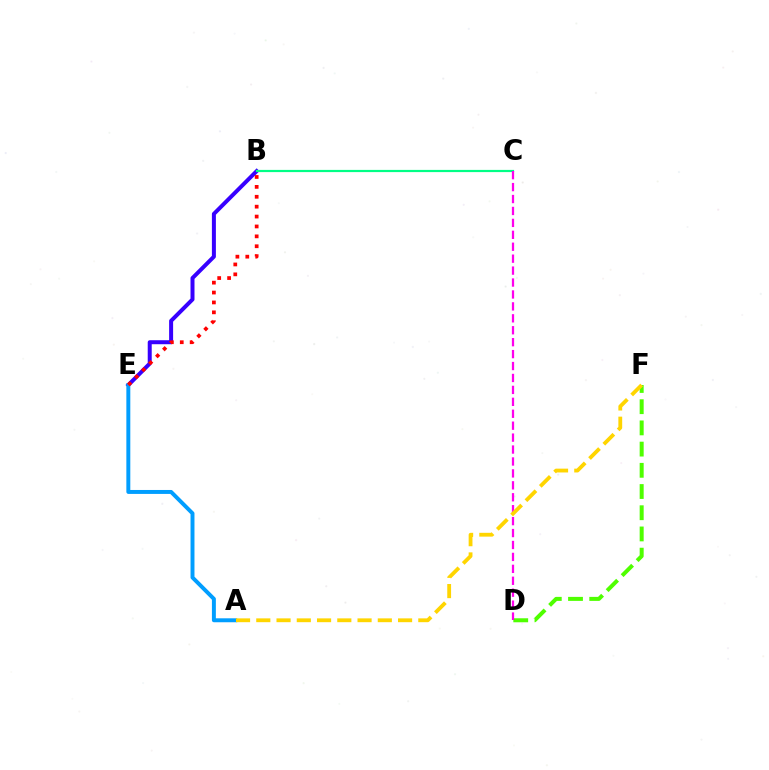{('D', 'F'): [{'color': '#4fff00', 'line_style': 'dashed', 'thickness': 2.88}], ('B', 'E'): [{'color': '#3700ff', 'line_style': 'solid', 'thickness': 2.88}, {'color': '#ff0000', 'line_style': 'dotted', 'thickness': 2.69}], ('A', 'E'): [{'color': '#009eff', 'line_style': 'solid', 'thickness': 2.84}], ('B', 'C'): [{'color': '#00ff86', 'line_style': 'solid', 'thickness': 1.59}], ('C', 'D'): [{'color': '#ff00ed', 'line_style': 'dashed', 'thickness': 1.62}], ('A', 'F'): [{'color': '#ffd500', 'line_style': 'dashed', 'thickness': 2.75}]}